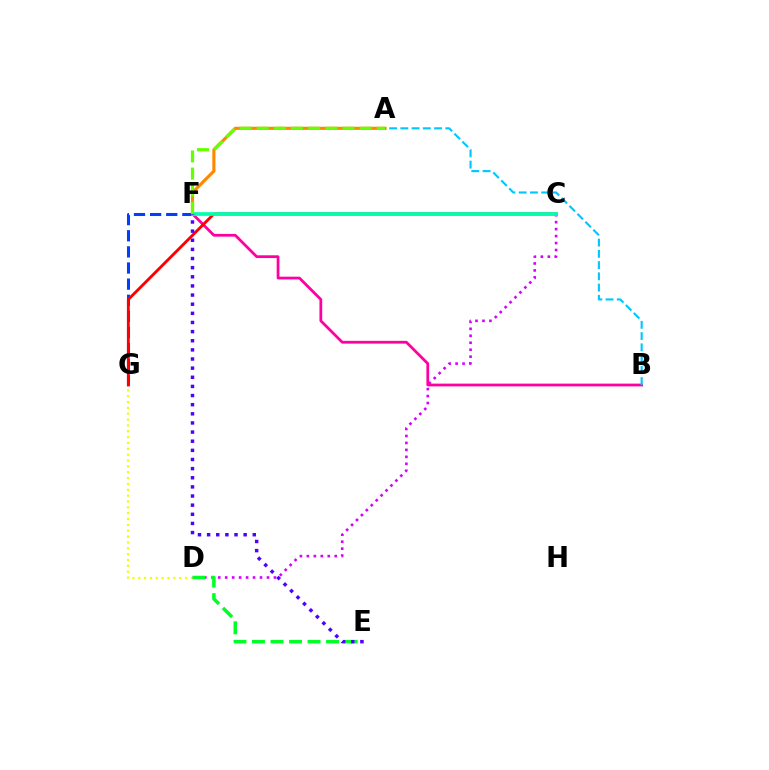{('D', 'G'): [{'color': '#eeff00', 'line_style': 'dotted', 'thickness': 1.59}], ('C', 'D'): [{'color': '#d600ff', 'line_style': 'dotted', 'thickness': 1.89}], ('A', 'F'): [{'color': '#ff8800', 'line_style': 'solid', 'thickness': 2.27}, {'color': '#66ff00', 'line_style': 'dashed', 'thickness': 2.33}], ('F', 'G'): [{'color': '#003fff', 'line_style': 'dashed', 'thickness': 2.19}], ('B', 'F'): [{'color': '#ff00a0', 'line_style': 'solid', 'thickness': 1.99}], ('D', 'E'): [{'color': '#00ff27', 'line_style': 'dashed', 'thickness': 2.52}], ('A', 'B'): [{'color': '#00c7ff', 'line_style': 'dashed', 'thickness': 1.53}], ('C', 'G'): [{'color': '#ff0000', 'line_style': 'solid', 'thickness': 2.06}], ('C', 'F'): [{'color': '#00ffaf', 'line_style': 'solid', 'thickness': 2.68}], ('E', 'F'): [{'color': '#4f00ff', 'line_style': 'dotted', 'thickness': 2.48}]}